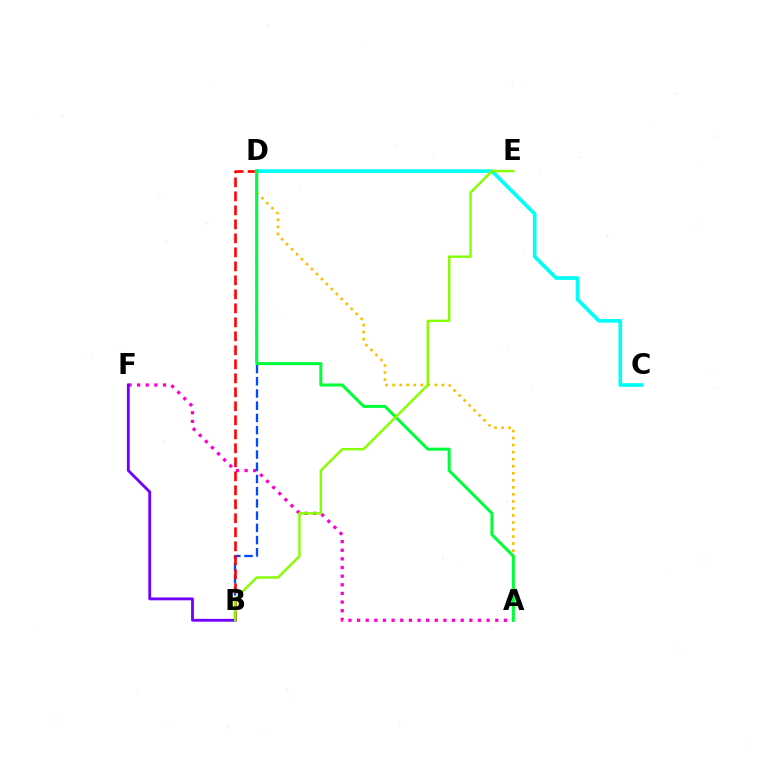{('A', 'D'): [{'color': '#ffbd00', 'line_style': 'dotted', 'thickness': 1.91}, {'color': '#00ff39', 'line_style': 'solid', 'thickness': 2.18}], ('A', 'F'): [{'color': '#ff00cf', 'line_style': 'dotted', 'thickness': 2.35}], ('B', 'D'): [{'color': '#004bff', 'line_style': 'dashed', 'thickness': 1.66}, {'color': '#ff0000', 'line_style': 'dashed', 'thickness': 1.9}], ('C', 'D'): [{'color': '#00fff6', 'line_style': 'solid', 'thickness': 2.62}], ('B', 'F'): [{'color': '#7200ff', 'line_style': 'solid', 'thickness': 2.04}], ('B', 'E'): [{'color': '#84ff00', 'line_style': 'solid', 'thickness': 1.74}]}